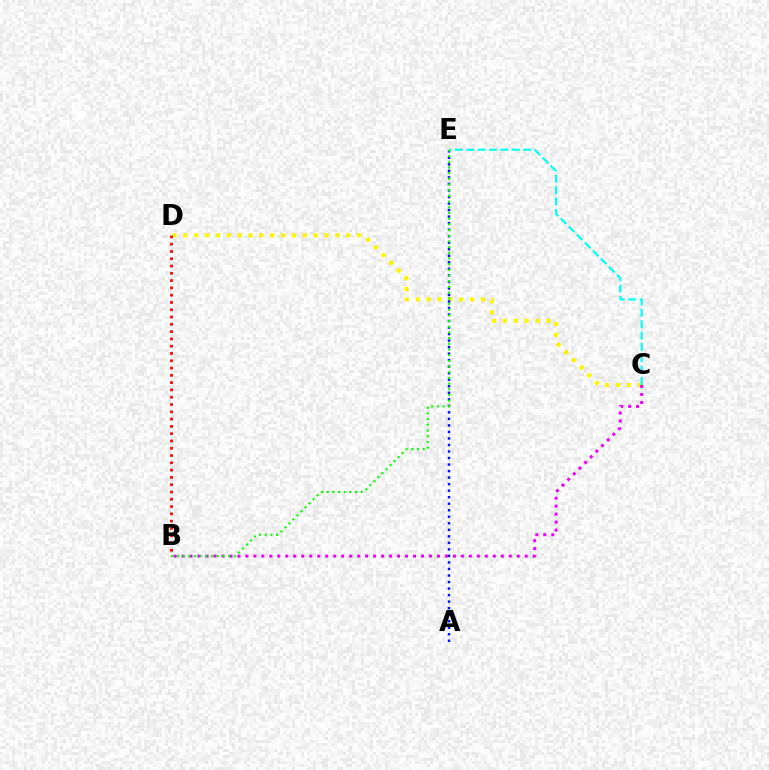{('C', 'D'): [{'color': '#fcf500', 'line_style': 'dotted', 'thickness': 2.95}], ('B', 'D'): [{'color': '#ff0000', 'line_style': 'dotted', 'thickness': 1.98}], ('A', 'E'): [{'color': '#0010ff', 'line_style': 'dotted', 'thickness': 1.77}], ('C', 'E'): [{'color': '#00fff6', 'line_style': 'dashed', 'thickness': 1.55}], ('B', 'C'): [{'color': '#ee00ff', 'line_style': 'dotted', 'thickness': 2.17}], ('B', 'E'): [{'color': '#08ff00', 'line_style': 'dotted', 'thickness': 1.55}]}